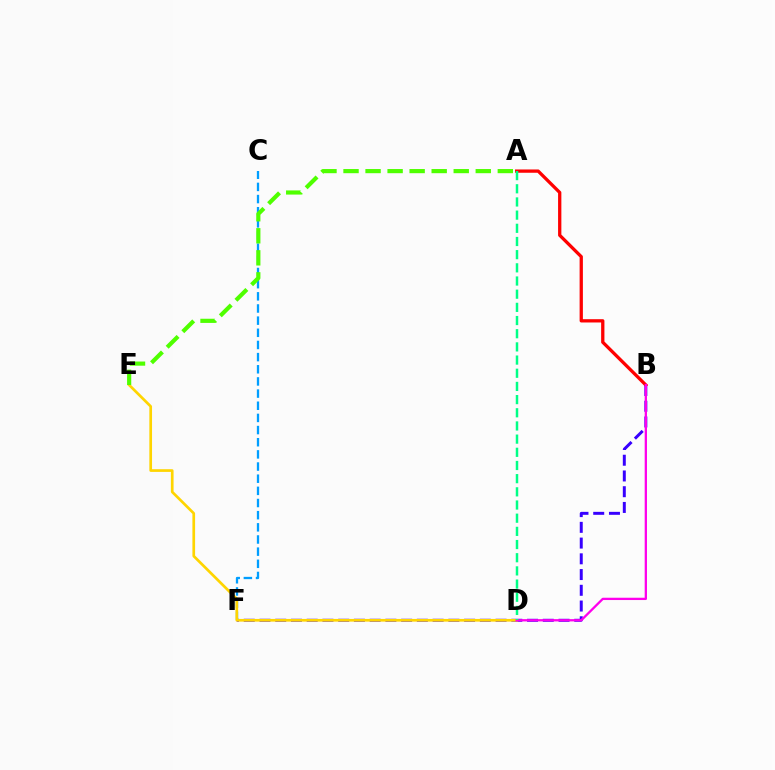{('B', 'F'): [{'color': '#3700ff', 'line_style': 'dashed', 'thickness': 2.14}], ('C', 'F'): [{'color': '#009eff', 'line_style': 'dashed', 'thickness': 1.65}], ('A', 'B'): [{'color': '#ff0000', 'line_style': 'solid', 'thickness': 2.37}], ('D', 'E'): [{'color': '#ffd500', 'line_style': 'solid', 'thickness': 1.94}], ('B', 'D'): [{'color': '#ff00ed', 'line_style': 'solid', 'thickness': 1.65}], ('A', 'E'): [{'color': '#4fff00', 'line_style': 'dashed', 'thickness': 2.99}], ('A', 'D'): [{'color': '#00ff86', 'line_style': 'dashed', 'thickness': 1.79}]}